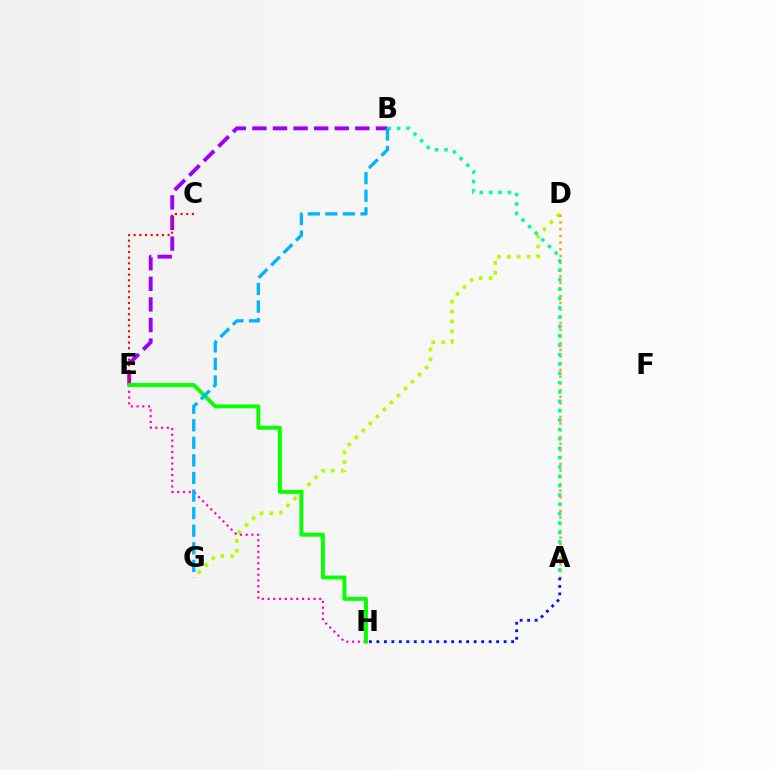{('B', 'E'): [{'color': '#9b00ff', 'line_style': 'dashed', 'thickness': 2.8}], ('D', 'G'): [{'color': '#b3ff00', 'line_style': 'dotted', 'thickness': 2.69}], ('A', 'D'): [{'color': '#ffa500', 'line_style': 'dotted', 'thickness': 1.82}], ('C', 'E'): [{'color': '#ff0000', 'line_style': 'dotted', 'thickness': 1.54}], ('E', 'H'): [{'color': '#ff00bd', 'line_style': 'dotted', 'thickness': 1.56}, {'color': '#08ff00', 'line_style': 'solid', 'thickness': 2.81}], ('A', 'H'): [{'color': '#0010ff', 'line_style': 'dotted', 'thickness': 2.03}], ('A', 'B'): [{'color': '#00ff9d', 'line_style': 'dotted', 'thickness': 2.54}], ('B', 'G'): [{'color': '#00b5ff', 'line_style': 'dashed', 'thickness': 2.39}]}